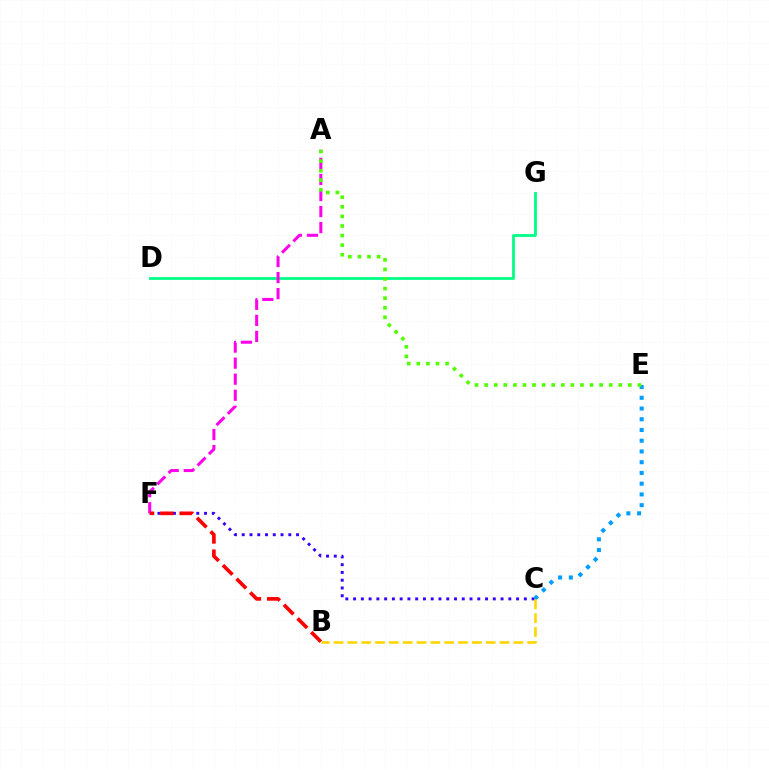{('C', 'F'): [{'color': '#3700ff', 'line_style': 'dotted', 'thickness': 2.11}], ('D', 'G'): [{'color': '#00ff86', 'line_style': 'solid', 'thickness': 2.01}], ('A', 'F'): [{'color': '#ff00ed', 'line_style': 'dashed', 'thickness': 2.18}], ('C', 'E'): [{'color': '#009eff', 'line_style': 'dotted', 'thickness': 2.92}], ('A', 'E'): [{'color': '#4fff00', 'line_style': 'dotted', 'thickness': 2.6}], ('B', 'F'): [{'color': '#ff0000', 'line_style': 'dashed', 'thickness': 2.63}], ('B', 'C'): [{'color': '#ffd500', 'line_style': 'dashed', 'thickness': 1.88}]}